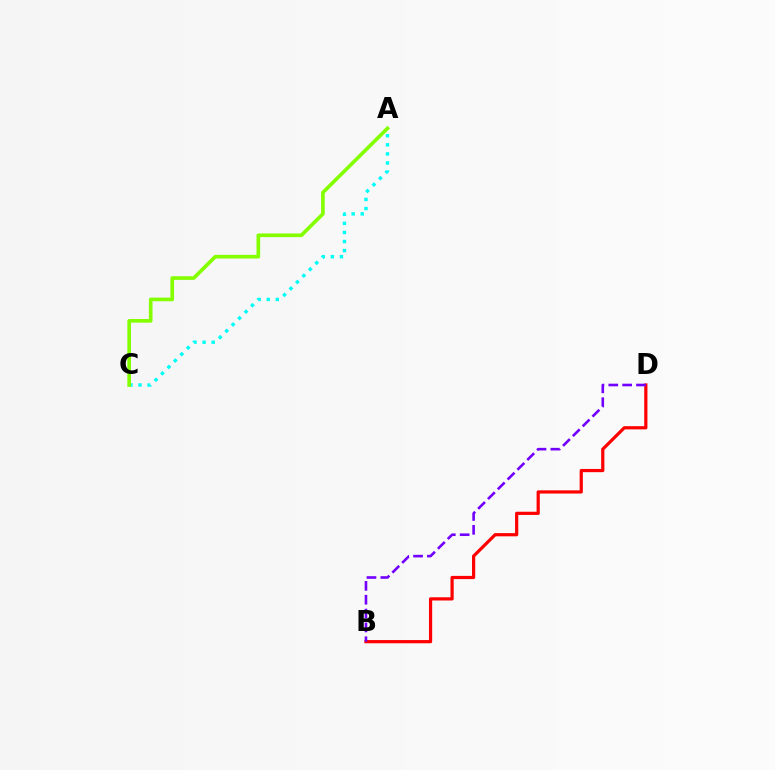{('A', 'C'): [{'color': '#00fff6', 'line_style': 'dotted', 'thickness': 2.47}, {'color': '#84ff00', 'line_style': 'solid', 'thickness': 2.63}], ('B', 'D'): [{'color': '#ff0000', 'line_style': 'solid', 'thickness': 2.31}, {'color': '#7200ff', 'line_style': 'dashed', 'thickness': 1.88}]}